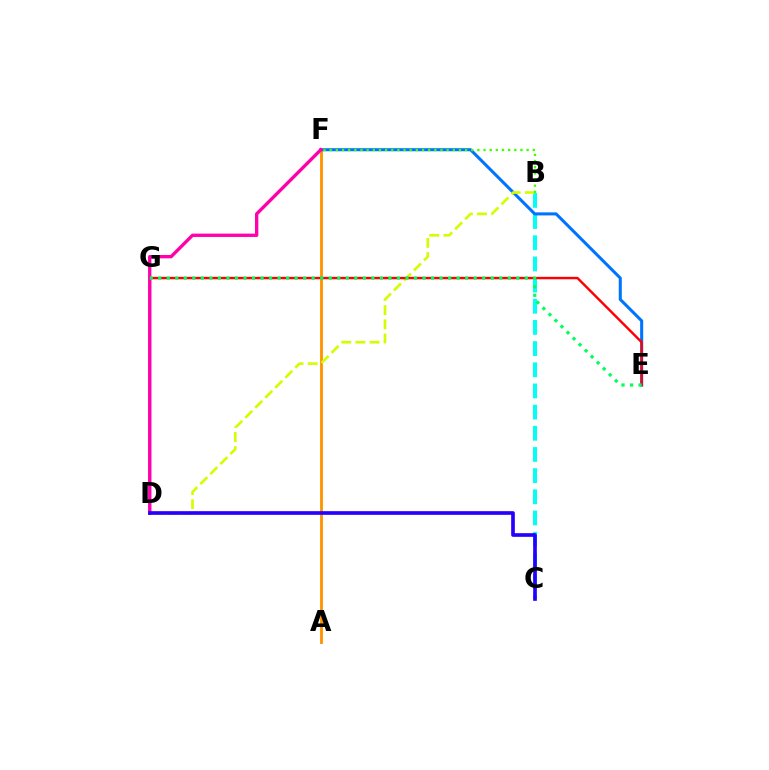{('B', 'C'): [{'color': '#00fff6', 'line_style': 'dashed', 'thickness': 2.88}], ('A', 'F'): [{'color': '#ff9400', 'line_style': 'solid', 'thickness': 2.05}], ('E', 'F'): [{'color': '#0074ff', 'line_style': 'solid', 'thickness': 2.2}], ('B', 'D'): [{'color': '#d1ff00', 'line_style': 'dashed', 'thickness': 1.92}], ('E', 'G'): [{'color': '#ff0000', 'line_style': 'solid', 'thickness': 1.74}, {'color': '#00ff5c', 'line_style': 'dotted', 'thickness': 2.32}], ('D', 'G'): [{'color': '#b900ff', 'line_style': 'solid', 'thickness': 1.59}], ('D', 'F'): [{'color': '#ff00ac', 'line_style': 'solid', 'thickness': 2.4}], ('B', 'F'): [{'color': '#3dff00', 'line_style': 'dotted', 'thickness': 1.67}], ('C', 'D'): [{'color': '#2500ff', 'line_style': 'solid', 'thickness': 2.64}]}